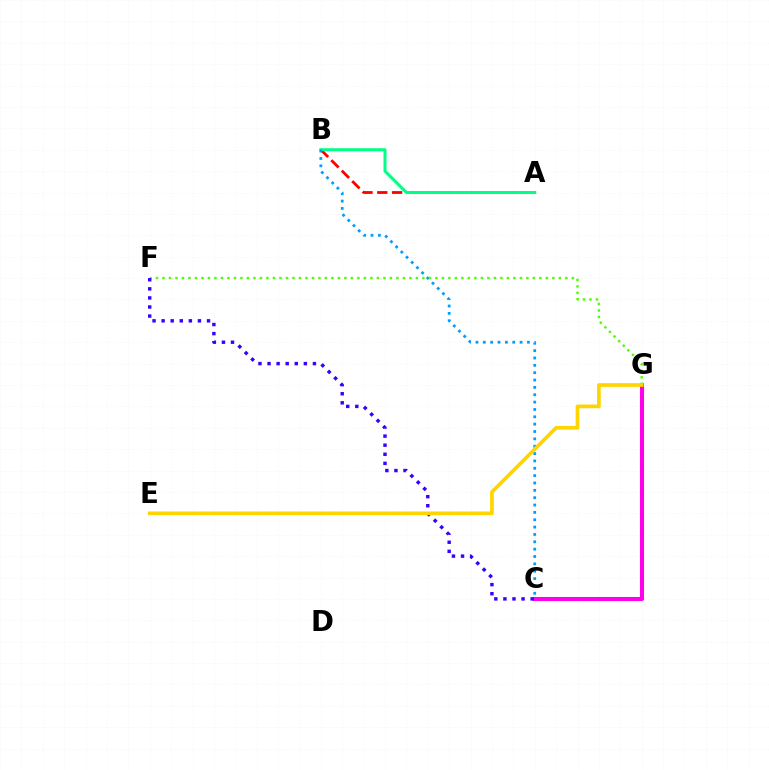{('A', 'B'): [{'color': '#ff0000', 'line_style': 'dashed', 'thickness': 2.01}, {'color': '#00ff86', 'line_style': 'solid', 'thickness': 2.17}], ('C', 'G'): [{'color': '#ff00ed', 'line_style': 'solid', 'thickness': 2.93}], ('B', 'C'): [{'color': '#009eff', 'line_style': 'dotted', 'thickness': 2.0}], ('F', 'G'): [{'color': '#4fff00', 'line_style': 'dotted', 'thickness': 1.77}], ('C', 'F'): [{'color': '#3700ff', 'line_style': 'dotted', 'thickness': 2.47}], ('E', 'G'): [{'color': '#ffd500', 'line_style': 'solid', 'thickness': 2.66}]}